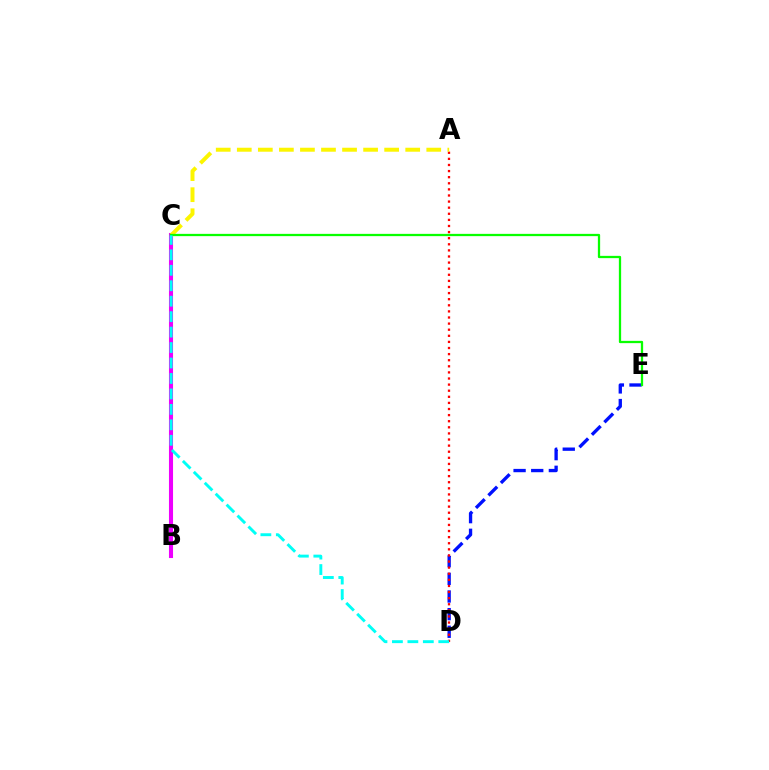{('D', 'E'): [{'color': '#0010ff', 'line_style': 'dashed', 'thickness': 2.4}], ('A', 'D'): [{'color': '#ff0000', 'line_style': 'dotted', 'thickness': 1.66}], ('B', 'C'): [{'color': '#ee00ff', 'line_style': 'solid', 'thickness': 2.94}], ('A', 'C'): [{'color': '#fcf500', 'line_style': 'dashed', 'thickness': 2.86}], ('C', 'E'): [{'color': '#08ff00', 'line_style': 'solid', 'thickness': 1.64}], ('C', 'D'): [{'color': '#00fff6', 'line_style': 'dashed', 'thickness': 2.1}]}